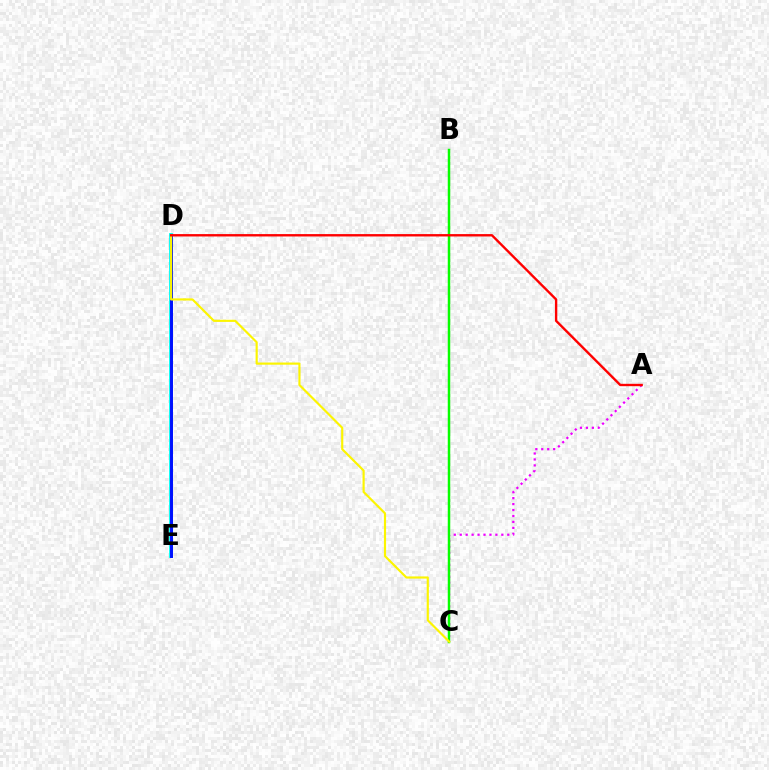{('A', 'C'): [{'color': '#ee00ff', 'line_style': 'dotted', 'thickness': 1.62}], ('D', 'E'): [{'color': '#00fff6', 'line_style': 'solid', 'thickness': 2.76}, {'color': '#0010ff', 'line_style': 'solid', 'thickness': 2.13}], ('B', 'C'): [{'color': '#08ff00', 'line_style': 'solid', 'thickness': 1.79}], ('C', 'D'): [{'color': '#fcf500', 'line_style': 'solid', 'thickness': 1.55}], ('A', 'D'): [{'color': '#ff0000', 'line_style': 'solid', 'thickness': 1.71}]}